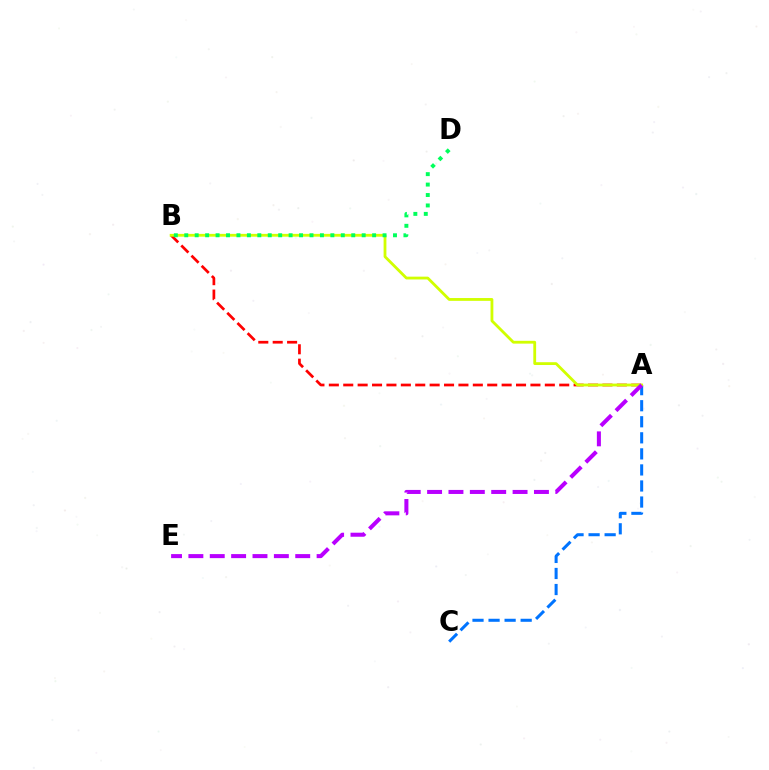{('A', 'C'): [{'color': '#0074ff', 'line_style': 'dashed', 'thickness': 2.18}], ('A', 'B'): [{'color': '#ff0000', 'line_style': 'dashed', 'thickness': 1.96}, {'color': '#d1ff00', 'line_style': 'solid', 'thickness': 2.02}], ('B', 'D'): [{'color': '#00ff5c', 'line_style': 'dotted', 'thickness': 2.84}], ('A', 'E'): [{'color': '#b900ff', 'line_style': 'dashed', 'thickness': 2.9}]}